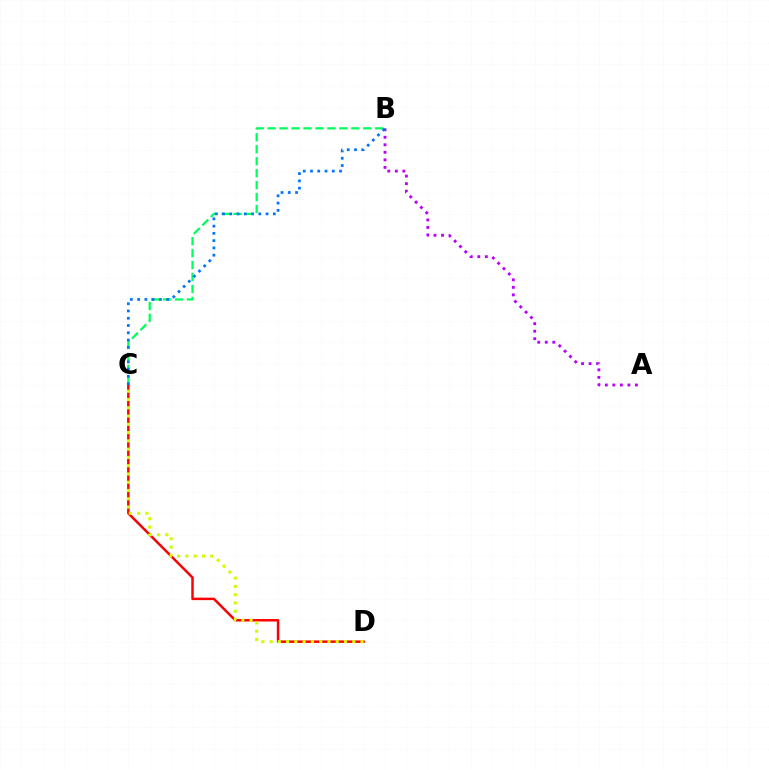{('A', 'B'): [{'color': '#b900ff', 'line_style': 'dotted', 'thickness': 2.04}], ('B', 'C'): [{'color': '#00ff5c', 'line_style': 'dashed', 'thickness': 1.62}, {'color': '#0074ff', 'line_style': 'dotted', 'thickness': 1.97}], ('C', 'D'): [{'color': '#ff0000', 'line_style': 'solid', 'thickness': 1.79}, {'color': '#d1ff00', 'line_style': 'dotted', 'thickness': 2.25}]}